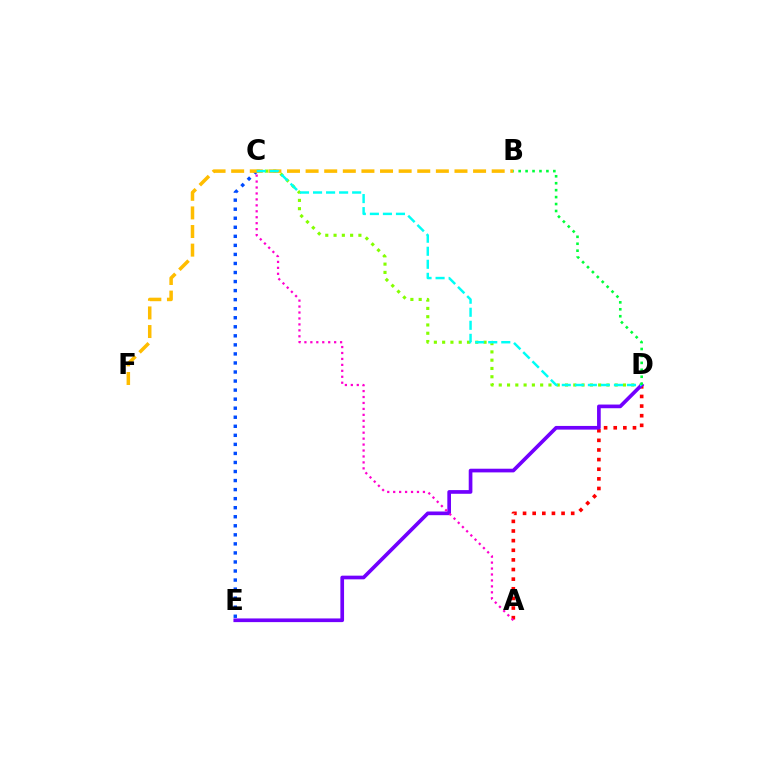{('C', 'D'): [{'color': '#84ff00', 'line_style': 'dotted', 'thickness': 2.25}, {'color': '#00fff6', 'line_style': 'dashed', 'thickness': 1.77}], ('A', 'D'): [{'color': '#ff0000', 'line_style': 'dotted', 'thickness': 2.62}], ('D', 'E'): [{'color': '#7200ff', 'line_style': 'solid', 'thickness': 2.65}], ('C', 'E'): [{'color': '#004bff', 'line_style': 'dotted', 'thickness': 2.46}], ('B', 'F'): [{'color': '#ffbd00', 'line_style': 'dashed', 'thickness': 2.53}], ('A', 'C'): [{'color': '#ff00cf', 'line_style': 'dotted', 'thickness': 1.62}], ('B', 'D'): [{'color': '#00ff39', 'line_style': 'dotted', 'thickness': 1.89}]}